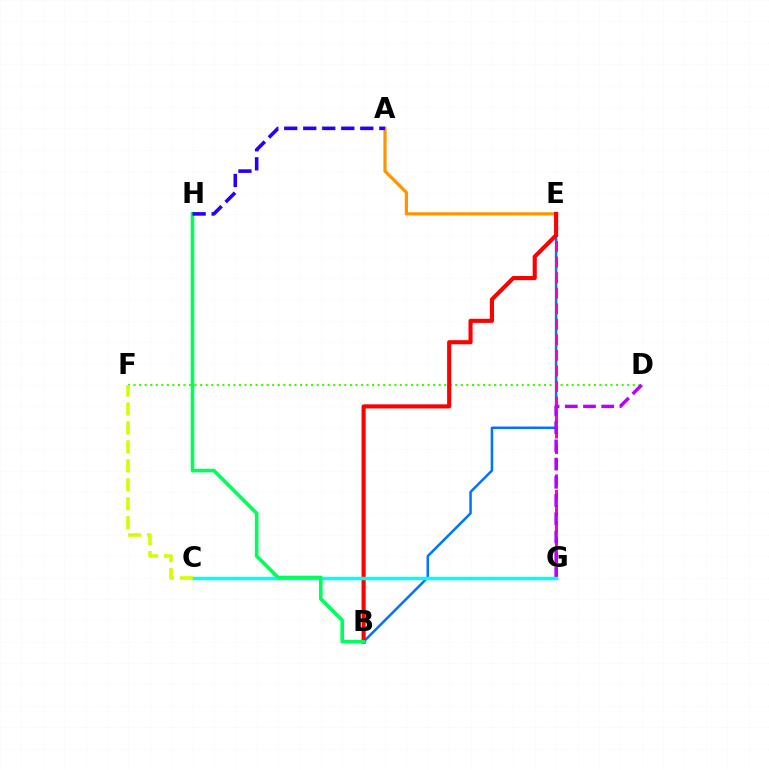{('A', 'E'): [{'color': '#ff9400', 'line_style': 'solid', 'thickness': 2.31}], ('D', 'F'): [{'color': '#3dff00', 'line_style': 'dotted', 'thickness': 1.51}], ('B', 'E'): [{'color': '#0074ff', 'line_style': 'solid', 'thickness': 1.81}, {'color': '#ff0000', 'line_style': 'solid', 'thickness': 2.96}], ('E', 'G'): [{'color': '#ff00ac', 'line_style': 'dashed', 'thickness': 2.11}], ('D', 'G'): [{'color': '#b900ff', 'line_style': 'dashed', 'thickness': 2.48}], ('C', 'G'): [{'color': '#00fff6', 'line_style': 'solid', 'thickness': 2.49}], ('C', 'F'): [{'color': '#d1ff00', 'line_style': 'dashed', 'thickness': 2.57}], ('B', 'H'): [{'color': '#00ff5c', 'line_style': 'solid', 'thickness': 2.61}], ('A', 'H'): [{'color': '#2500ff', 'line_style': 'dashed', 'thickness': 2.58}]}